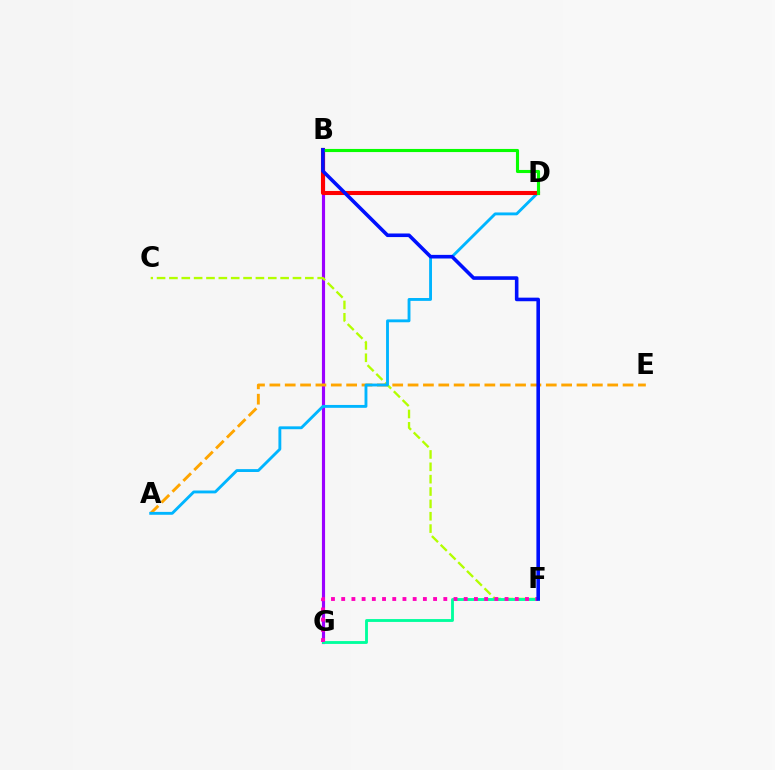{('B', 'G'): [{'color': '#9b00ff', 'line_style': 'solid', 'thickness': 2.26}], ('C', 'F'): [{'color': '#b3ff00', 'line_style': 'dashed', 'thickness': 1.68}], ('A', 'E'): [{'color': '#ffa500', 'line_style': 'dashed', 'thickness': 2.09}], ('A', 'D'): [{'color': '#00b5ff', 'line_style': 'solid', 'thickness': 2.07}], ('B', 'D'): [{'color': '#ff0000', 'line_style': 'solid', 'thickness': 2.93}, {'color': '#08ff00', 'line_style': 'solid', 'thickness': 2.24}], ('F', 'G'): [{'color': '#00ff9d', 'line_style': 'solid', 'thickness': 2.05}, {'color': '#ff00bd', 'line_style': 'dotted', 'thickness': 2.77}], ('B', 'F'): [{'color': '#0010ff', 'line_style': 'solid', 'thickness': 2.58}]}